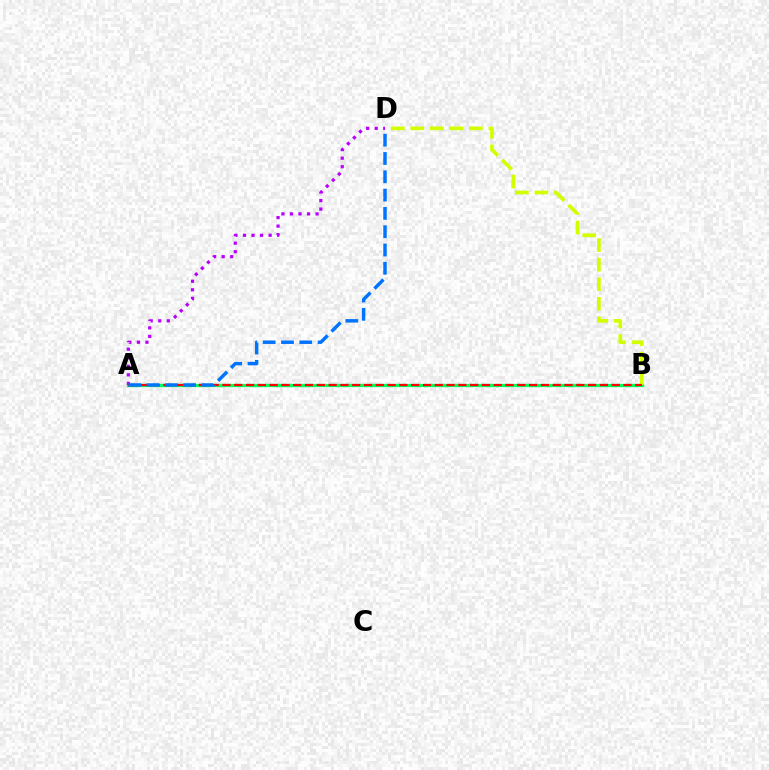{('A', 'B'): [{'color': '#00ff5c', 'line_style': 'solid', 'thickness': 2.35}, {'color': '#ff0000', 'line_style': 'dashed', 'thickness': 1.6}], ('B', 'D'): [{'color': '#d1ff00', 'line_style': 'dashed', 'thickness': 2.65}], ('A', 'D'): [{'color': '#b900ff', 'line_style': 'dotted', 'thickness': 2.32}, {'color': '#0074ff', 'line_style': 'dashed', 'thickness': 2.49}]}